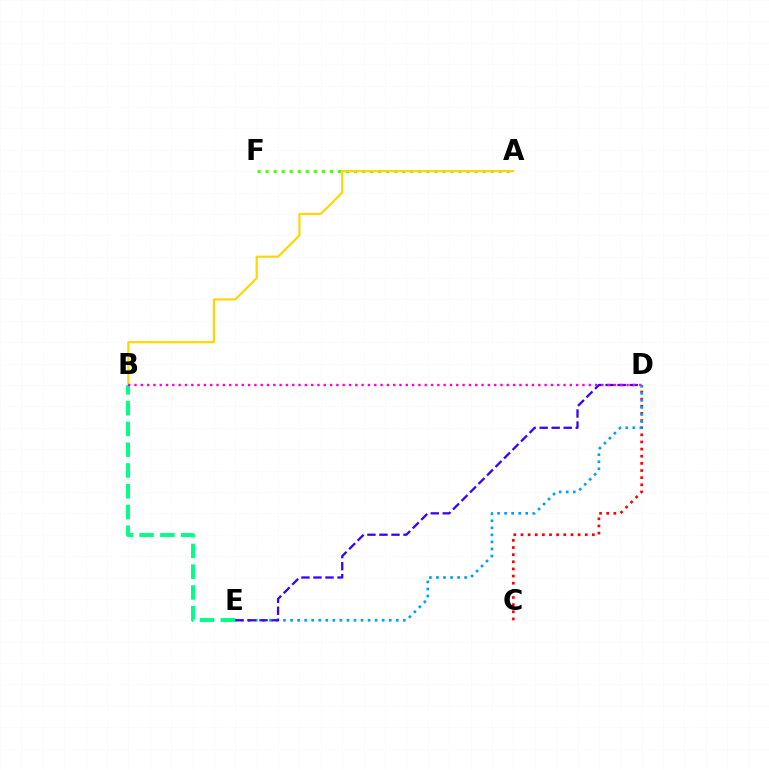{('C', 'D'): [{'color': '#ff0000', 'line_style': 'dotted', 'thickness': 1.94}], ('A', 'F'): [{'color': '#4fff00', 'line_style': 'dotted', 'thickness': 2.18}], ('B', 'E'): [{'color': '#00ff86', 'line_style': 'dashed', 'thickness': 2.82}], ('D', 'E'): [{'color': '#009eff', 'line_style': 'dotted', 'thickness': 1.91}, {'color': '#3700ff', 'line_style': 'dashed', 'thickness': 1.63}], ('A', 'B'): [{'color': '#ffd500', 'line_style': 'solid', 'thickness': 1.54}], ('B', 'D'): [{'color': '#ff00ed', 'line_style': 'dotted', 'thickness': 1.71}]}